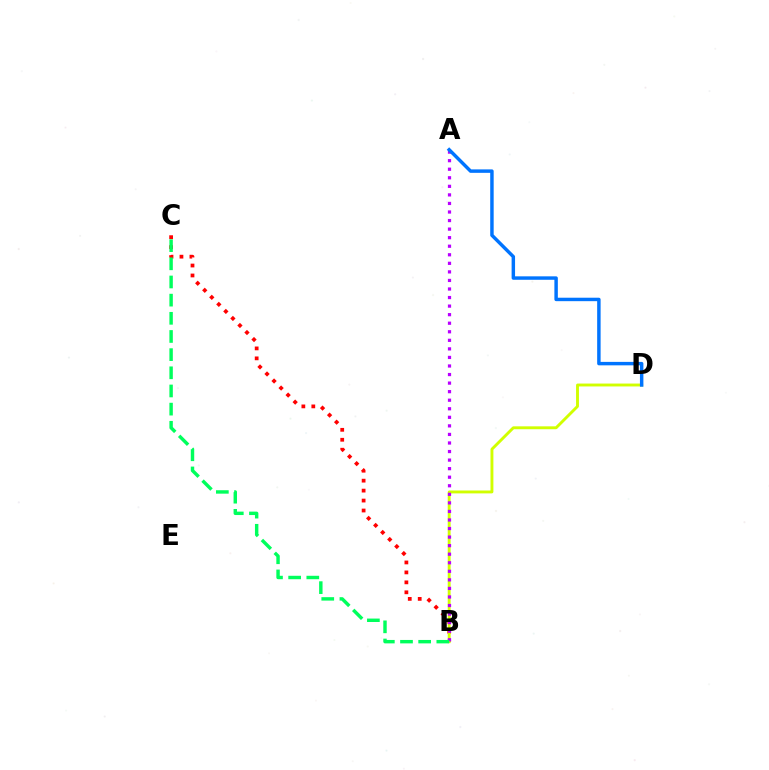{('B', 'C'): [{'color': '#ff0000', 'line_style': 'dotted', 'thickness': 2.7}, {'color': '#00ff5c', 'line_style': 'dashed', 'thickness': 2.47}], ('B', 'D'): [{'color': '#d1ff00', 'line_style': 'solid', 'thickness': 2.08}], ('A', 'B'): [{'color': '#b900ff', 'line_style': 'dotted', 'thickness': 2.32}], ('A', 'D'): [{'color': '#0074ff', 'line_style': 'solid', 'thickness': 2.48}]}